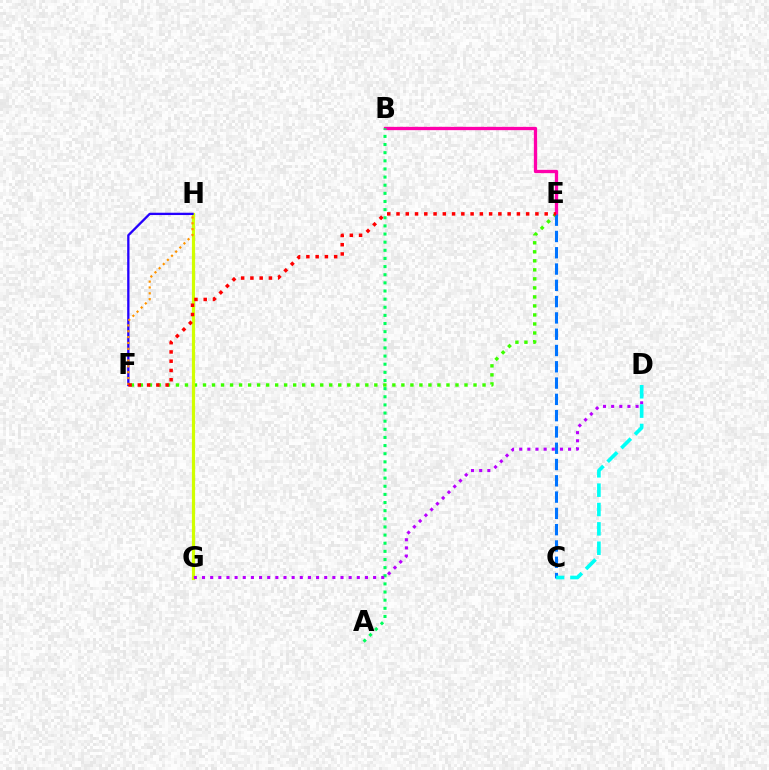{('E', 'F'): [{'color': '#3dff00', 'line_style': 'dotted', 'thickness': 2.45}, {'color': '#ff0000', 'line_style': 'dotted', 'thickness': 2.52}], ('G', 'H'): [{'color': '#d1ff00', 'line_style': 'solid', 'thickness': 2.3}], ('B', 'E'): [{'color': '#ff00ac', 'line_style': 'solid', 'thickness': 2.37}], ('A', 'B'): [{'color': '#00ff5c', 'line_style': 'dotted', 'thickness': 2.21}], ('F', 'H'): [{'color': '#2500ff', 'line_style': 'solid', 'thickness': 1.66}, {'color': '#ff9400', 'line_style': 'dotted', 'thickness': 1.59}], ('C', 'E'): [{'color': '#0074ff', 'line_style': 'dashed', 'thickness': 2.21}], ('D', 'G'): [{'color': '#b900ff', 'line_style': 'dotted', 'thickness': 2.21}], ('C', 'D'): [{'color': '#00fff6', 'line_style': 'dashed', 'thickness': 2.63}]}